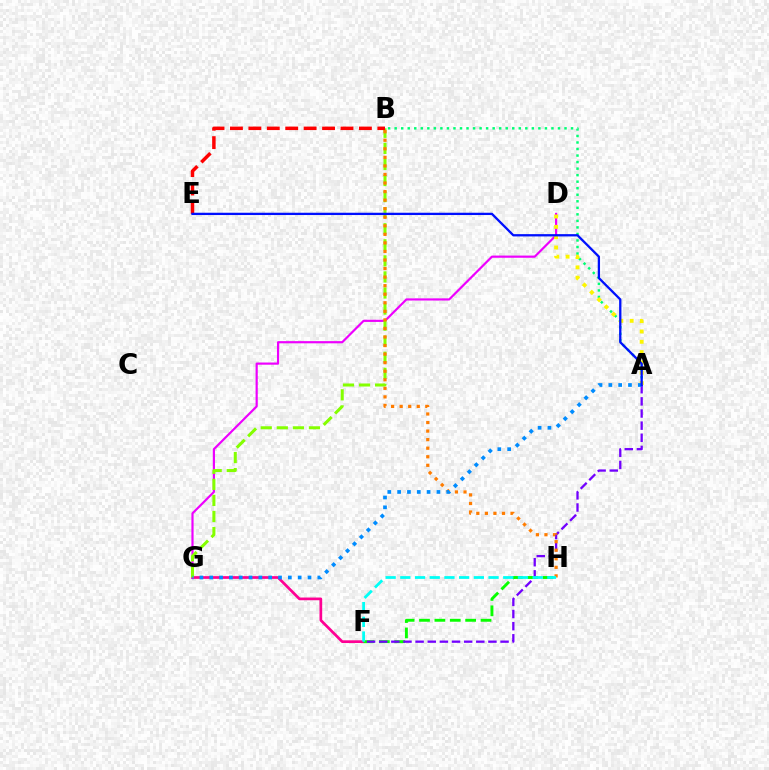{('F', 'G'): [{'color': '#ff0094', 'line_style': 'solid', 'thickness': 1.96}], ('F', 'H'): [{'color': '#08ff00', 'line_style': 'dashed', 'thickness': 2.09}, {'color': '#00fff6', 'line_style': 'dashed', 'thickness': 2.0}], ('D', 'G'): [{'color': '#ee00ff', 'line_style': 'solid', 'thickness': 1.57}], ('A', 'F'): [{'color': '#7200ff', 'line_style': 'dashed', 'thickness': 1.65}], ('B', 'G'): [{'color': '#84ff00', 'line_style': 'dashed', 'thickness': 2.18}], ('B', 'H'): [{'color': '#ff7c00', 'line_style': 'dotted', 'thickness': 2.32}], ('A', 'B'): [{'color': '#00ff74', 'line_style': 'dotted', 'thickness': 1.78}], ('A', 'D'): [{'color': '#fcf500', 'line_style': 'dotted', 'thickness': 2.8}], ('A', 'G'): [{'color': '#008cff', 'line_style': 'dotted', 'thickness': 2.67}], ('B', 'E'): [{'color': '#ff0000', 'line_style': 'dashed', 'thickness': 2.5}], ('A', 'E'): [{'color': '#0010ff', 'line_style': 'solid', 'thickness': 1.65}]}